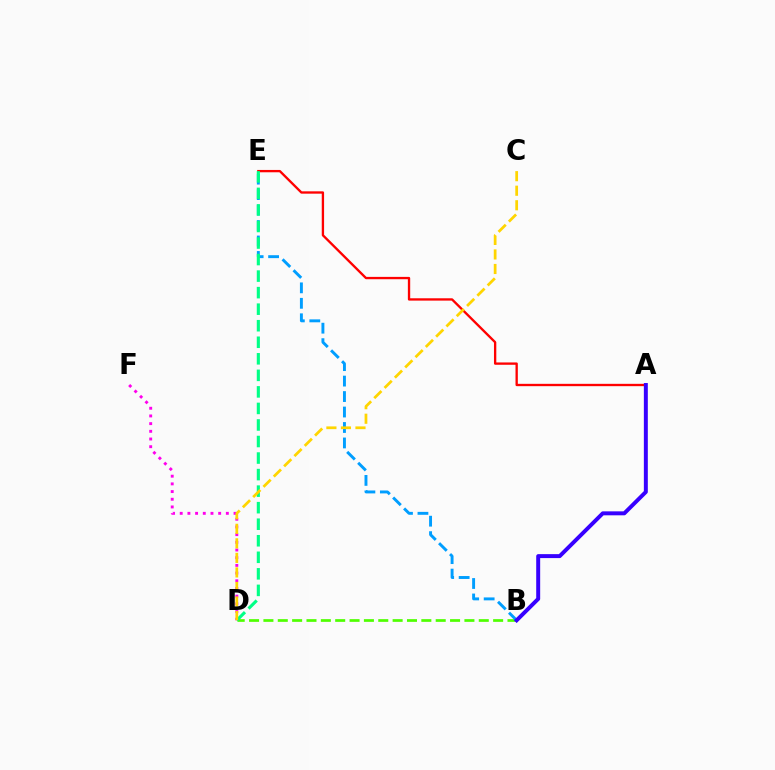{('B', 'D'): [{'color': '#4fff00', 'line_style': 'dashed', 'thickness': 1.95}], ('B', 'E'): [{'color': '#009eff', 'line_style': 'dashed', 'thickness': 2.1}], ('D', 'F'): [{'color': '#ff00ed', 'line_style': 'dotted', 'thickness': 2.09}], ('A', 'E'): [{'color': '#ff0000', 'line_style': 'solid', 'thickness': 1.68}], ('D', 'E'): [{'color': '#00ff86', 'line_style': 'dashed', 'thickness': 2.25}], ('C', 'D'): [{'color': '#ffd500', 'line_style': 'dashed', 'thickness': 1.97}], ('A', 'B'): [{'color': '#3700ff', 'line_style': 'solid', 'thickness': 2.85}]}